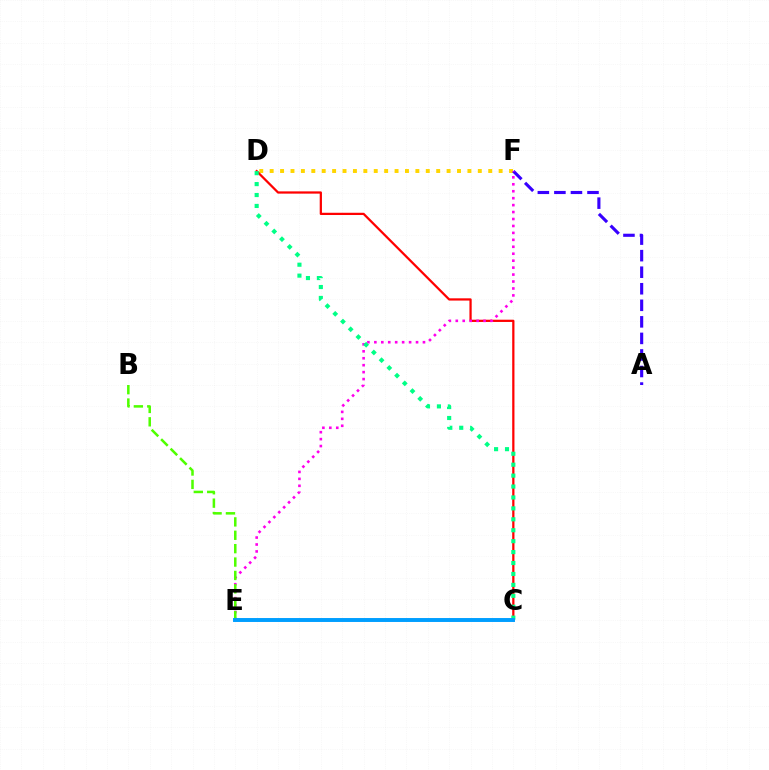{('D', 'F'): [{'color': '#ffd500', 'line_style': 'dotted', 'thickness': 2.83}], ('A', 'F'): [{'color': '#3700ff', 'line_style': 'dashed', 'thickness': 2.25}], ('C', 'D'): [{'color': '#ff0000', 'line_style': 'solid', 'thickness': 1.62}, {'color': '#00ff86', 'line_style': 'dotted', 'thickness': 2.97}], ('E', 'F'): [{'color': '#ff00ed', 'line_style': 'dotted', 'thickness': 1.89}], ('B', 'E'): [{'color': '#4fff00', 'line_style': 'dashed', 'thickness': 1.82}], ('C', 'E'): [{'color': '#009eff', 'line_style': 'solid', 'thickness': 2.83}]}